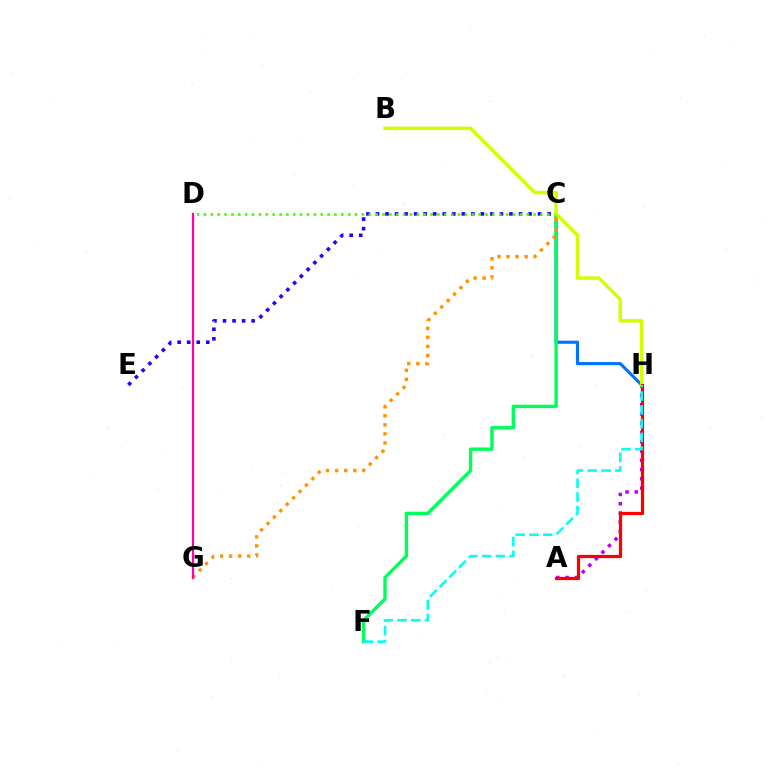{('C', 'H'): [{'color': '#0074ff', 'line_style': 'solid', 'thickness': 2.26}], ('C', 'F'): [{'color': '#00ff5c', 'line_style': 'solid', 'thickness': 2.44}], ('C', 'G'): [{'color': '#ff9400', 'line_style': 'dotted', 'thickness': 2.46}], ('C', 'E'): [{'color': '#2500ff', 'line_style': 'dotted', 'thickness': 2.59}], ('C', 'D'): [{'color': '#3dff00', 'line_style': 'dotted', 'thickness': 1.87}], ('A', 'H'): [{'color': '#b900ff', 'line_style': 'dotted', 'thickness': 2.52}, {'color': '#ff0000', 'line_style': 'solid', 'thickness': 2.32}], ('D', 'G'): [{'color': '#ff00ac', 'line_style': 'solid', 'thickness': 1.58}], ('B', 'H'): [{'color': '#d1ff00', 'line_style': 'solid', 'thickness': 2.5}], ('F', 'H'): [{'color': '#00fff6', 'line_style': 'dashed', 'thickness': 1.87}]}